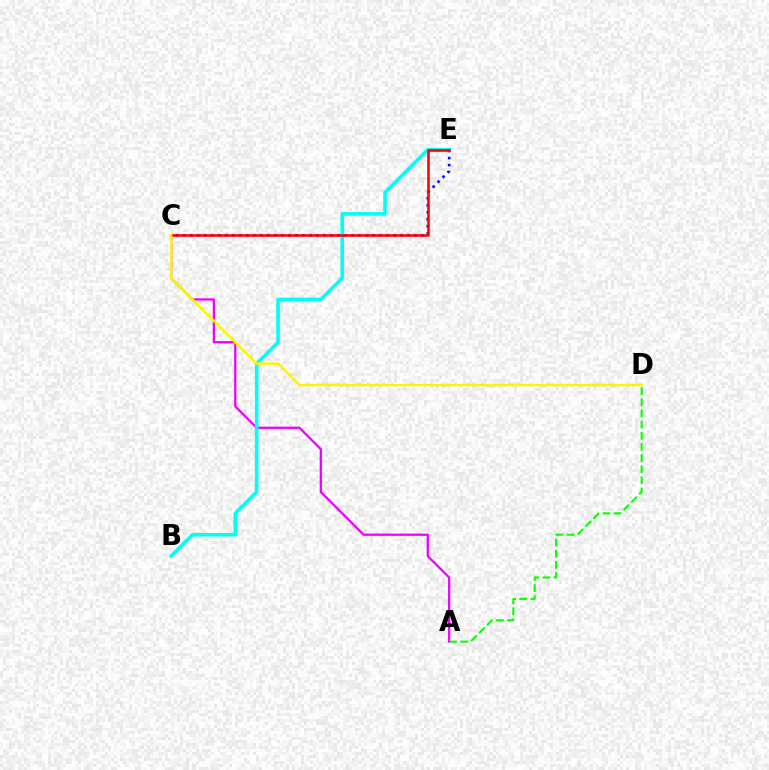{('A', 'C'): [{'color': '#ee00ff', 'line_style': 'solid', 'thickness': 1.62}], ('C', 'E'): [{'color': '#0010ff', 'line_style': 'dotted', 'thickness': 1.91}, {'color': '#ff0000', 'line_style': 'solid', 'thickness': 1.84}], ('B', 'E'): [{'color': '#00fff6', 'line_style': 'solid', 'thickness': 2.58}], ('C', 'D'): [{'color': '#fcf500', 'line_style': 'solid', 'thickness': 1.75}], ('A', 'D'): [{'color': '#08ff00', 'line_style': 'dashed', 'thickness': 1.52}]}